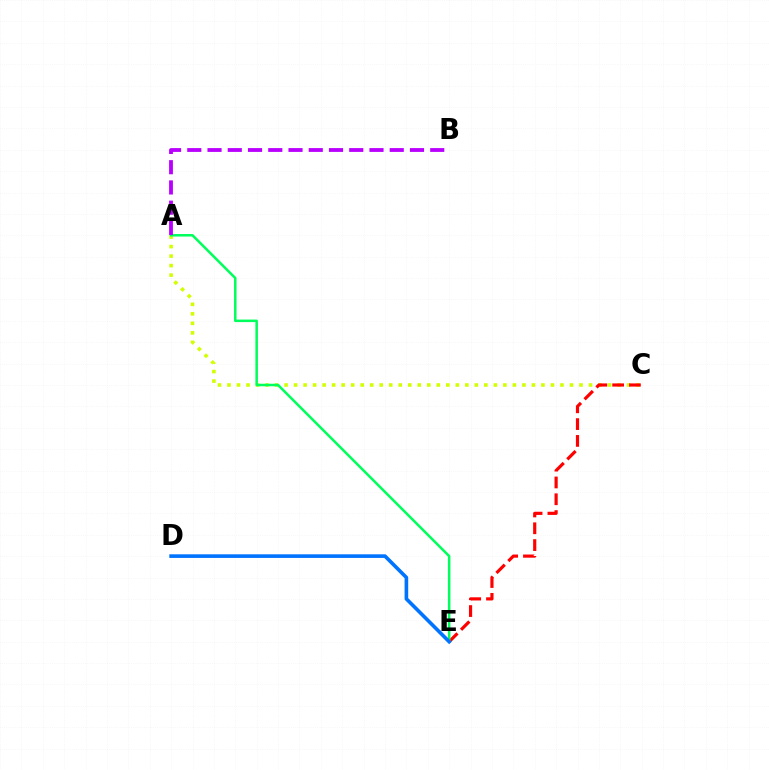{('A', 'C'): [{'color': '#d1ff00', 'line_style': 'dotted', 'thickness': 2.58}], ('C', 'E'): [{'color': '#ff0000', 'line_style': 'dashed', 'thickness': 2.28}], ('A', 'E'): [{'color': '#00ff5c', 'line_style': 'solid', 'thickness': 1.81}], ('D', 'E'): [{'color': '#0074ff', 'line_style': 'solid', 'thickness': 2.61}], ('A', 'B'): [{'color': '#b900ff', 'line_style': 'dashed', 'thickness': 2.75}]}